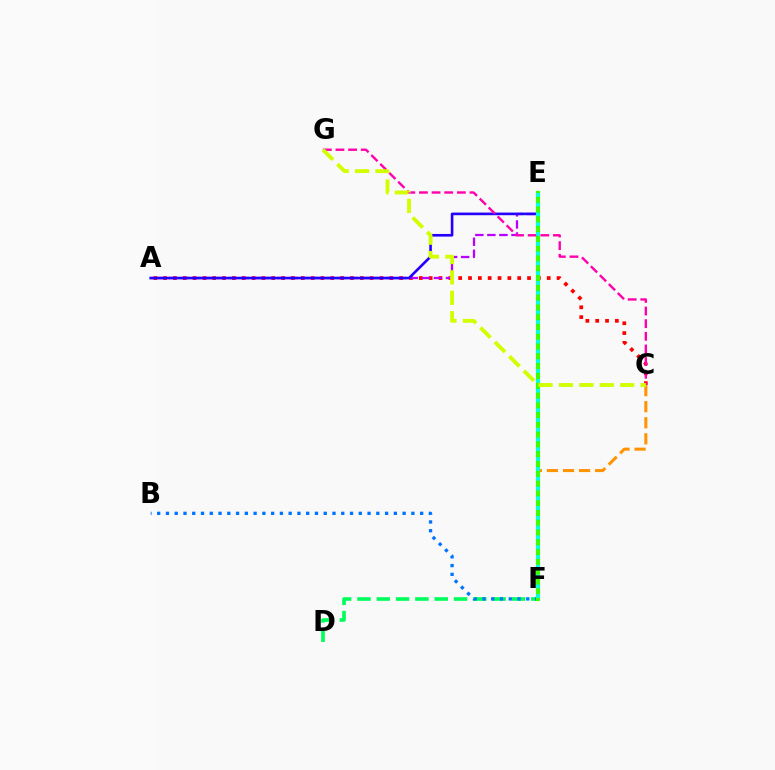{('A', 'C'): [{'color': '#ff0000', 'line_style': 'dotted', 'thickness': 2.67}], ('A', 'E'): [{'color': '#b900ff', 'line_style': 'dashed', 'thickness': 1.64}, {'color': '#2500ff', 'line_style': 'solid', 'thickness': 1.9}], ('D', 'F'): [{'color': '#00ff5c', 'line_style': 'dashed', 'thickness': 2.62}], ('B', 'F'): [{'color': '#0074ff', 'line_style': 'dotted', 'thickness': 2.38}], ('C', 'F'): [{'color': '#ff9400', 'line_style': 'dashed', 'thickness': 2.18}], ('E', 'F'): [{'color': '#3dff00', 'line_style': 'solid', 'thickness': 2.98}, {'color': '#00fff6', 'line_style': 'dotted', 'thickness': 2.66}], ('C', 'G'): [{'color': '#ff00ac', 'line_style': 'dashed', 'thickness': 1.72}, {'color': '#d1ff00', 'line_style': 'dashed', 'thickness': 2.77}]}